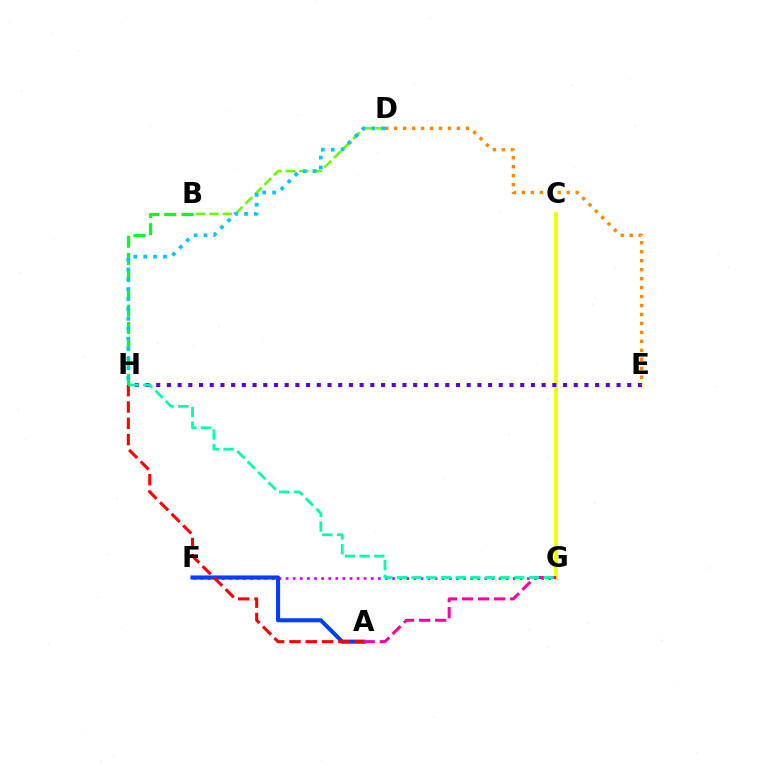{('F', 'G'): [{'color': '#d600ff', 'line_style': 'dotted', 'thickness': 1.93}], ('C', 'G'): [{'color': '#eeff00', 'line_style': 'solid', 'thickness': 2.79}], ('B', 'H'): [{'color': '#00ff27', 'line_style': 'dashed', 'thickness': 2.34}], ('E', 'H'): [{'color': '#4f00ff', 'line_style': 'dotted', 'thickness': 2.91}], ('A', 'F'): [{'color': '#003fff', 'line_style': 'solid', 'thickness': 2.95}], ('D', 'E'): [{'color': '#ff8800', 'line_style': 'dotted', 'thickness': 2.44}], ('A', 'H'): [{'color': '#ff0000', 'line_style': 'dashed', 'thickness': 2.22}], ('B', 'D'): [{'color': '#66ff00', 'line_style': 'dashed', 'thickness': 1.83}], ('A', 'G'): [{'color': '#ff00a0', 'line_style': 'dashed', 'thickness': 2.18}], ('D', 'H'): [{'color': '#00c7ff', 'line_style': 'dotted', 'thickness': 2.68}], ('G', 'H'): [{'color': '#00ffaf', 'line_style': 'dashed', 'thickness': 1.99}]}